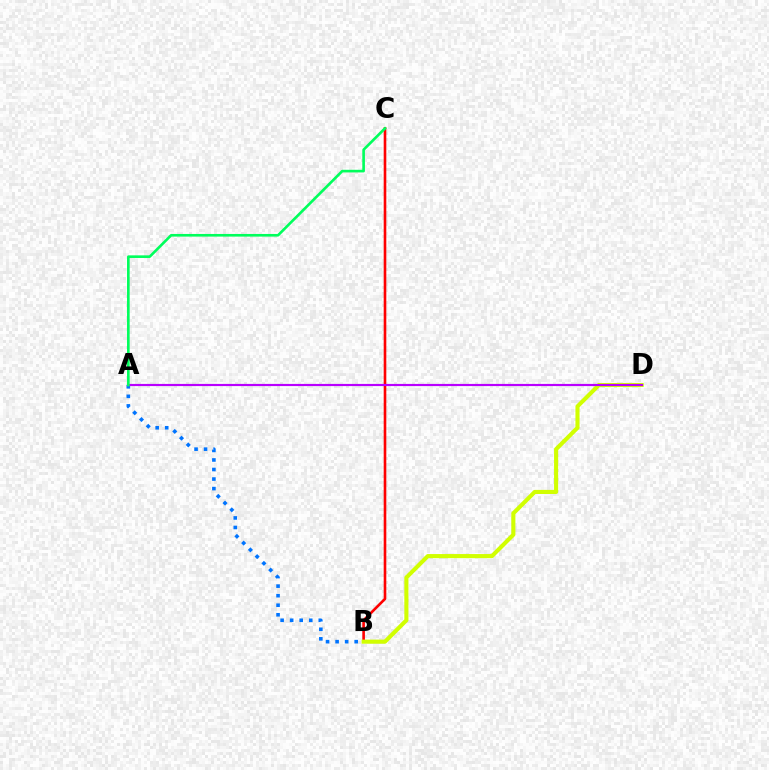{('A', 'B'): [{'color': '#0074ff', 'line_style': 'dotted', 'thickness': 2.59}], ('B', 'C'): [{'color': '#ff0000', 'line_style': 'solid', 'thickness': 1.89}], ('B', 'D'): [{'color': '#d1ff00', 'line_style': 'solid', 'thickness': 2.95}], ('A', 'D'): [{'color': '#b900ff', 'line_style': 'solid', 'thickness': 1.56}], ('A', 'C'): [{'color': '#00ff5c', 'line_style': 'solid', 'thickness': 1.9}]}